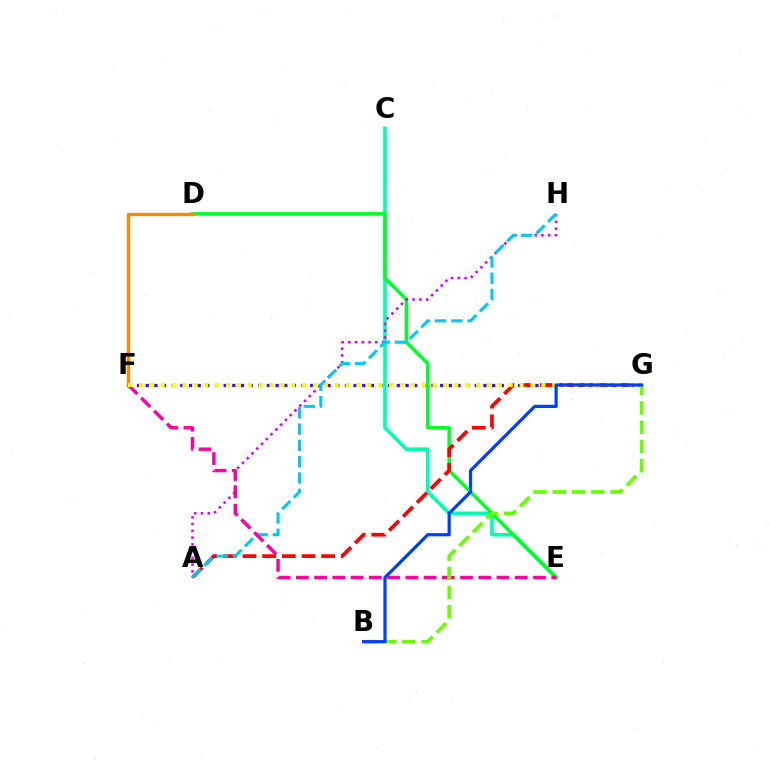{('C', 'E'): [{'color': '#00ffaf', 'line_style': 'solid', 'thickness': 2.6}], ('D', 'E'): [{'color': '#00ff27', 'line_style': 'solid', 'thickness': 2.52}], ('F', 'G'): [{'color': '#4f00ff', 'line_style': 'dotted', 'thickness': 2.35}, {'color': '#eeff00', 'line_style': 'dotted', 'thickness': 2.95}], ('D', 'F'): [{'color': '#ff8800', 'line_style': 'solid', 'thickness': 2.4}], ('A', 'H'): [{'color': '#d600ff', 'line_style': 'dotted', 'thickness': 1.84}, {'color': '#00c7ff', 'line_style': 'dashed', 'thickness': 2.21}], ('A', 'G'): [{'color': '#ff0000', 'line_style': 'dashed', 'thickness': 2.67}], ('E', 'F'): [{'color': '#ff00a0', 'line_style': 'dashed', 'thickness': 2.48}], ('B', 'G'): [{'color': '#66ff00', 'line_style': 'dashed', 'thickness': 2.61}, {'color': '#003fff', 'line_style': 'solid', 'thickness': 2.31}]}